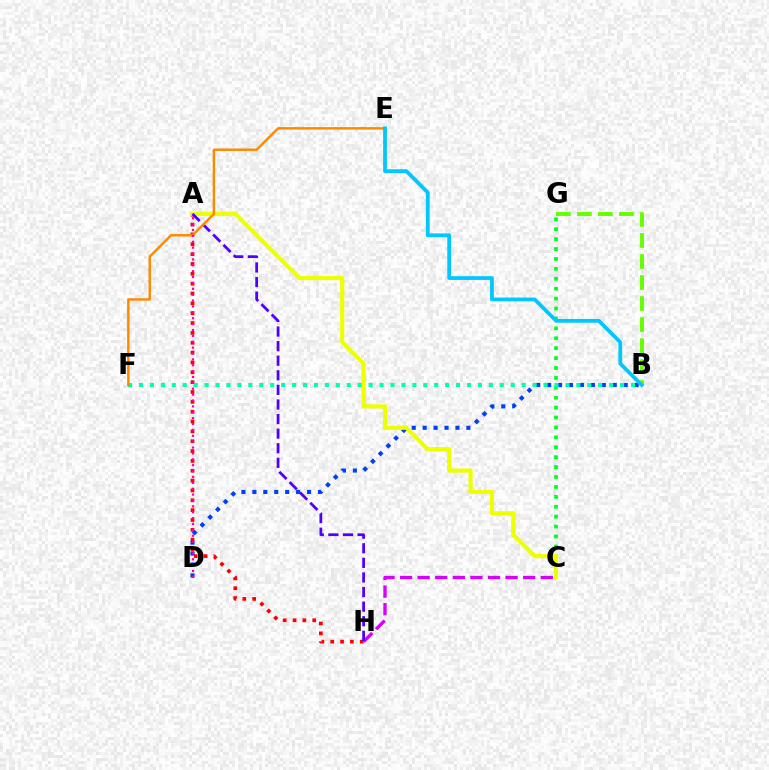{('B', 'D'): [{'color': '#003fff', 'line_style': 'dotted', 'thickness': 2.97}], ('C', 'H'): [{'color': '#d600ff', 'line_style': 'dashed', 'thickness': 2.39}], ('A', 'H'): [{'color': '#ff0000', 'line_style': 'dotted', 'thickness': 2.68}, {'color': '#4f00ff', 'line_style': 'dashed', 'thickness': 1.98}], ('C', 'G'): [{'color': '#00ff27', 'line_style': 'dotted', 'thickness': 2.69}], ('A', 'C'): [{'color': '#eeff00', 'line_style': 'solid', 'thickness': 2.99}], ('B', 'G'): [{'color': '#66ff00', 'line_style': 'dashed', 'thickness': 2.86}], ('B', 'F'): [{'color': '#00ffaf', 'line_style': 'dotted', 'thickness': 2.97}], ('E', 'F'): [{'color': '#ff8800', 'line_style': 'solid', 'thickness': 1.75}], ('B', 'E'): [{'color': '#00c7ff', 'line_style': 'solid', 'thickness': 2.71}], ('A', 'D'): [{'color': '#ff00a0', 'line_style': 'dotted', 'thickness': 1.6}]}